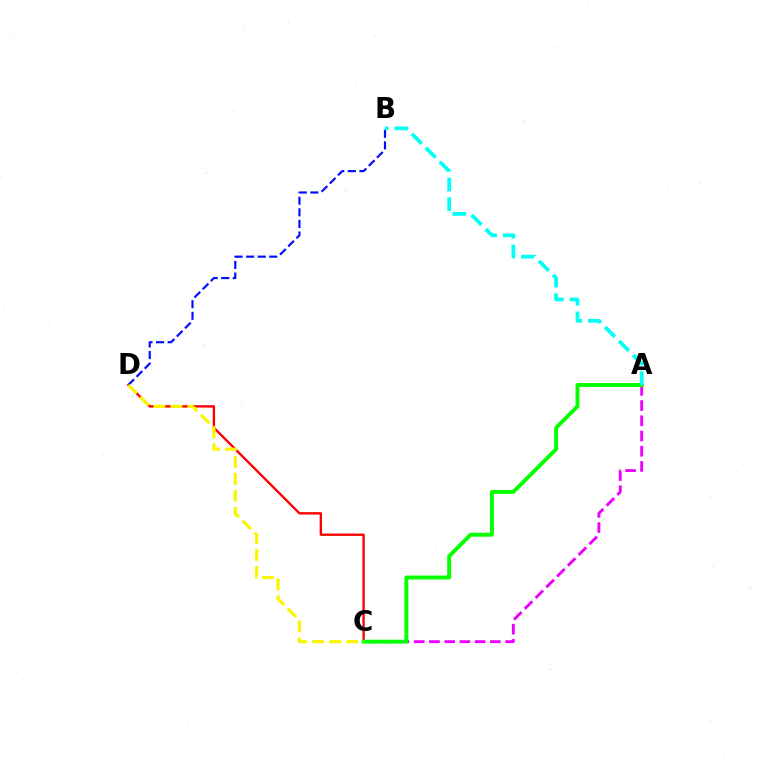{('A', 'C'): [{'color': '#ee00ff', 'line_style': 'dashed', 'thickness': 2.07}, {'color': '#08ff00', 'line_style': 'solid', 'thickness': 2.82}], ('C', 'D'): [{'color': '#ff0000', 'line_style': 'solid', 'thickness': 1.71}, {'color': '#fcf500', 'line_style': 'dashed', 'thickness': 2.31}], ('B', 'D'): [{'color': '#0010ff', 'line_style': 'dashed', 'thickness': 1.57}], ('A', 'B'): [{'color': '#00fff6', 'line_style': 'dashed', 'thickness': 2.68}]}